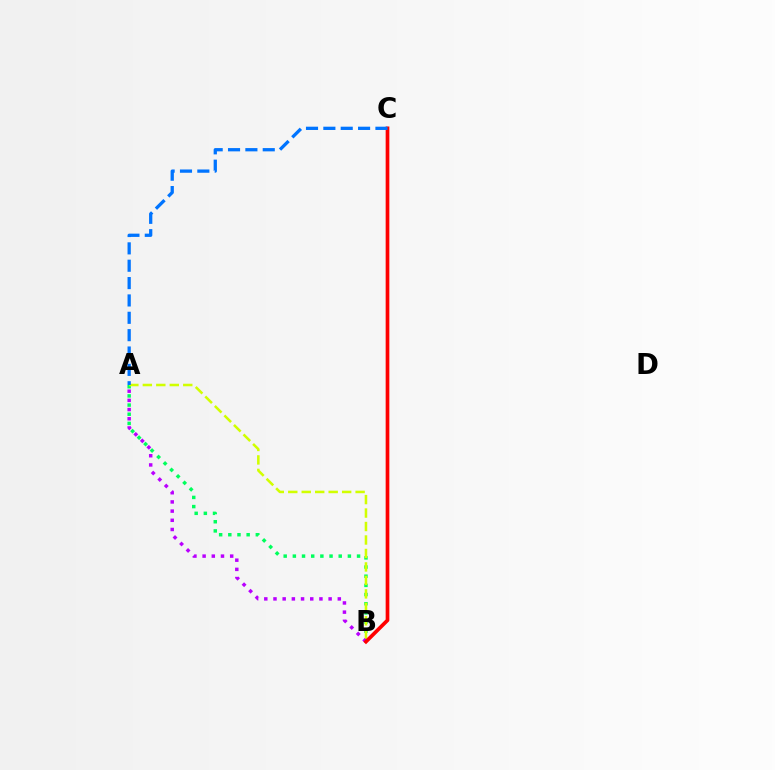{('A', 'B'): [{'color': '#00ff5c', 'line_style': 'dotted', 'thickness': 2.49}, {'color': '#d1ff00', 'line_style': 'dashed', 'thickness': 1.83}, {'color': '#b900ff', 'line_style': 'dotted', 'thickness': 2.5}], ('B', 'C'): [{'color': '#ff0000', 'line_style': 'solid', 'thickness': 2.65}], ('A', 'C'): [{'color': '#0074ff', 'line_style': 'dashed', 'thickness': 2.36}]}